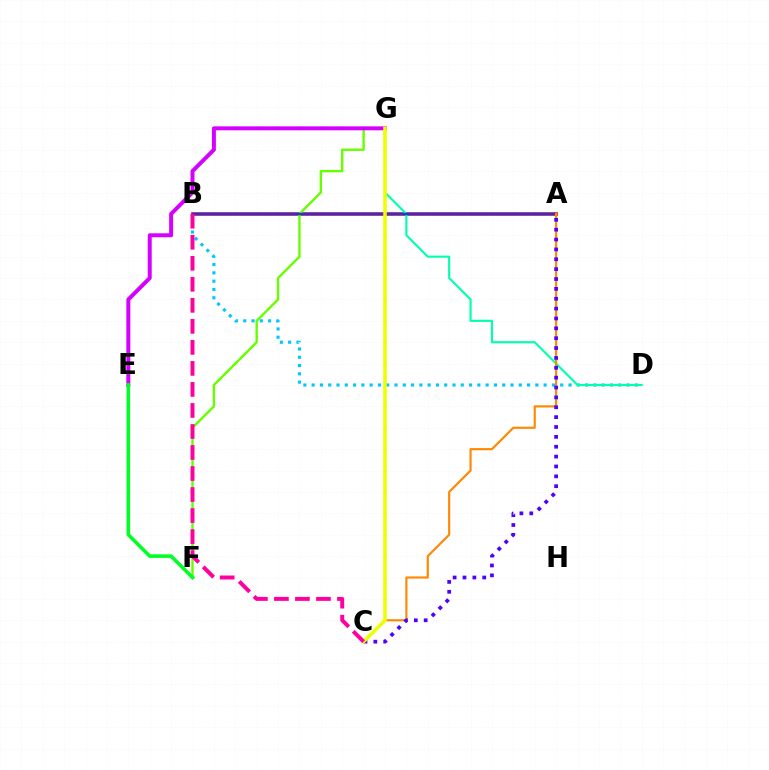{('A', 'B'): [{'color': '#ff0000', 'line_style': 'solid', 'thickness': 2.58}, {'color': '#003fff', 'line_style': 'solid', 'thickness': 1.66}], ('B', 'D'): [{'color': '#00c7ff', 'line_style': 'dotted', 'thickness': 2.25}], ('F', 'G'): [{'color': '#66ff00', 'line_style': 'solid', 'thickness': 1.71}], ('D', 'G'): [{'color': '#00ffaf', 'line_style': 'solid', 'thickness': 1.53}], ('A', 'C'): [{'color': '#ff8800', 'line_style': 'solid', 'thickness': 1.55}, {'color': '#4f00ff', 'line_style': 'dotted', 'thickness': 2.68}], ('E', 'G'): [{'color': '#d600ff', 'line_style': 'solid', 'thickness': 2.86}], ('E', 'F'): [{'color': '#00ff27', 'line_style': 'solid', 'thickness': 2.57}], ('C', 'G'): [{'color': '#eeff00', 'line_style': 'solid', 'thickness': 2.57}], ('B', 'C'): [{'color': '#ff00a0', 'line_style': 'dashed', 'thickness': 2.86}]}